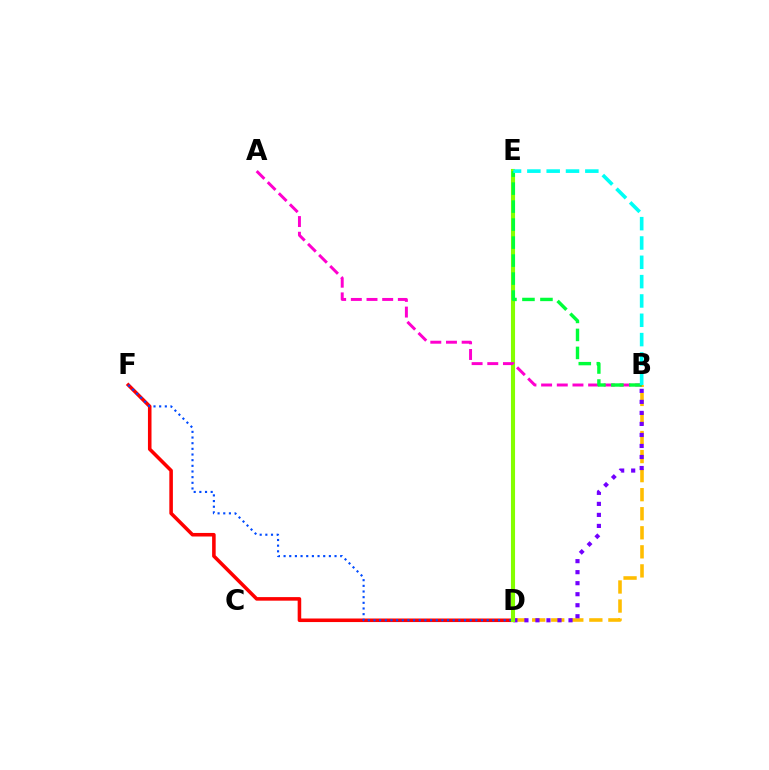{('B', 'D'): [{'color': '#ffbd00', 'line_style': 'dashed', 'thickness': 2.59}, {'color': '#7200ff', 'line_style': 'dotted', 'thickness': 2.99}], ('D', 'F'): [{'color': '#ff0000', 'line_style': 'solid', 'thickness': 2.56}, {'color': '#004bff', 'line_style': 'dotted', 'thickness': 1.54}], ('D', 'E'): [{'color': '#84ff00', 'line_style': 'solid', 'thickness': 2.95}], ('A', 'B'): [{'color': '#ff00cf', 'line_style': 'dashed', 'thickness': 2.13}], ('B', 'E'): [{'color': '#00ff39', 'line_style': 'dashed', 'thickness': 2.44}, {'color': '#00fff6', 'line_style': 'dashed', 'thickness': 2.63}]}